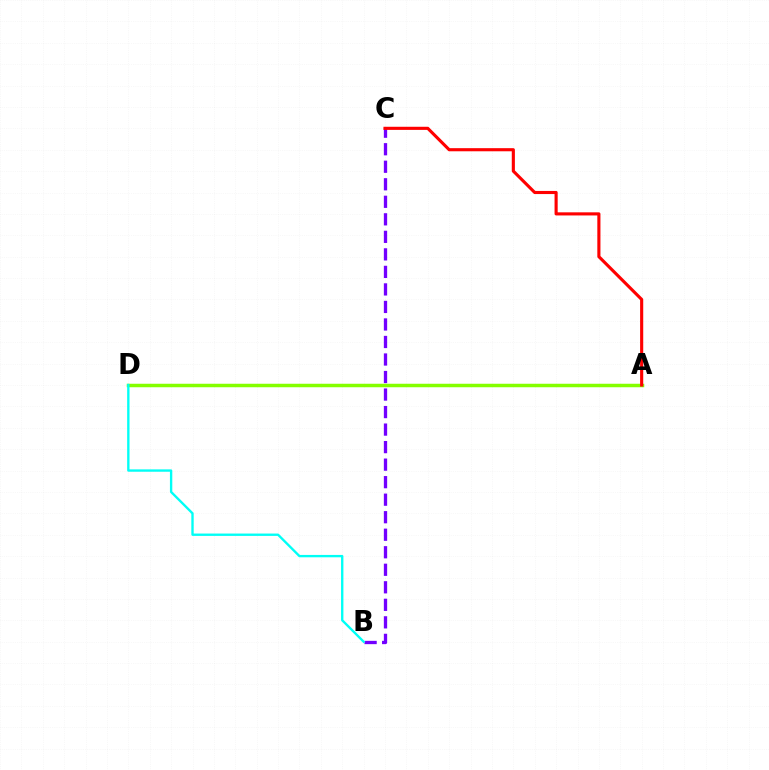{('B', 'C'): [{'color': '#7200ff', 'line_style': 'dashed', 'thickness': 2.38}], ('A', 'D'): [{'color': '#84ff00', 'line_style': 'solid', 'thickness': 2.51}], ('B', 'D'): [{'color': '#00fff6', 'line_style': 'solid', 'thickness': 1.7}], ('A', 'C'): [{'color': '#ff0000', 'line_style': 'solid', 'thickness': 2.25}]}